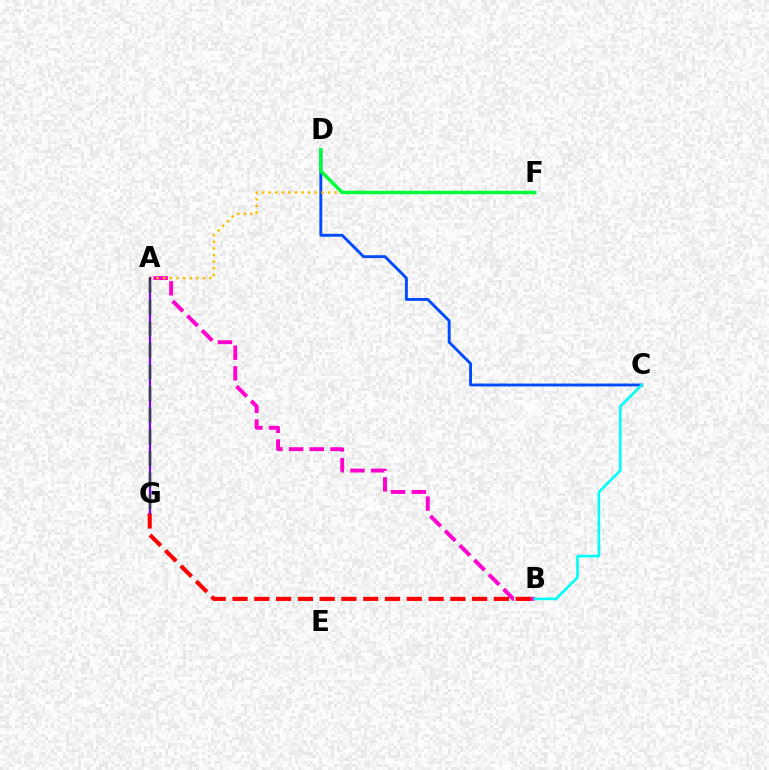{('C', 'D'): [{'color': '#004bff', 'line_style': 'solid', 'thickness': 2.08}], ('A', 'B'): [{'color': '#ff00cf', 'line_style': 'dashed', 'thickness': 2.81}], ('B', 'G'): [{'color': '#ff0000', 'line_style': 'dashed', 'thickness': 2.96}], ('B', 'C'): [{'color': '#00fff6', 'line_style': 'solid', 'thickness': 1.89}], ('A', 'G'): [{'color': '#84ff00', 'line_style': 'dashed', 'thickness': 2.94}, {'color': '#7200ff', 'line_style': 'solid', 'thickness': 1.58}], ('A', 'F'): [{'color': '#ffbd00', 'line_style': 'dotted', 'thickness': 1.8}], ('D', 'F'): [{'color': '#00ff39', 'line_style': 'solid', 'thickness': 2.5}]}